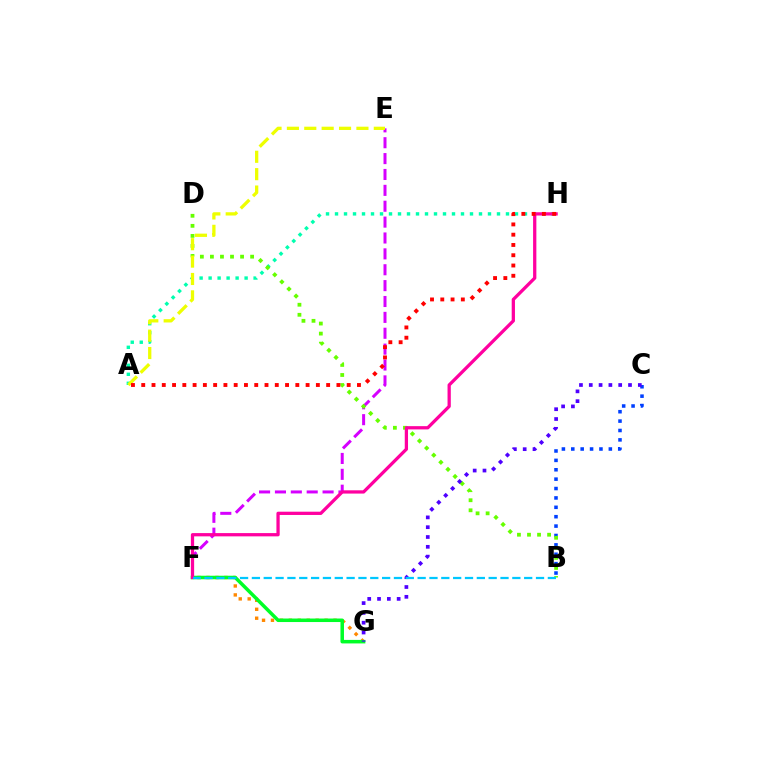{('E', 'F'): [{'color': '#d600ff', 'line_style': 'dashed', 'thickness': 2.16}], ('F', 'G'): [{'color': '#ff8800', 'line_style': 'dotted', 'thickness': 2.43}, {'color': '#00ff27', 'line_style': 'solid', 'thickness': 2.54}], ('B', 'C'): [{'color': '#003fff', 'line_style': 'dotted', 'thickness': 2.55}], ('A', 'H'): [{'color': '#00ffaf', 'line_style': 'dotted', 'thickness': 2.44}, {'color': '#ff0000', 'line_style': 'dotted', 'thickness': 2.79}], ('B', 'D'): [{'color': '#66ff00', 'line_style': 'dotted', 'thickness': 2.73}], ('A', 'E'): [{'color': '#eeff00', 'line_style': 'dashed', 'thickness': 2.36}], ('F', 'H'): [{'color': '#ff00a0', 'line_style': 'solid', 'thickness': 2.35}], ('C', 'G'): [{'color': '#4f00ff', 'line_style': 'dotted', 'thickness': 2.67}], ('B', 'F'): [{'color': '#00c7ff', 'line_style': 'dashed', 'thickness': 1.61}]}